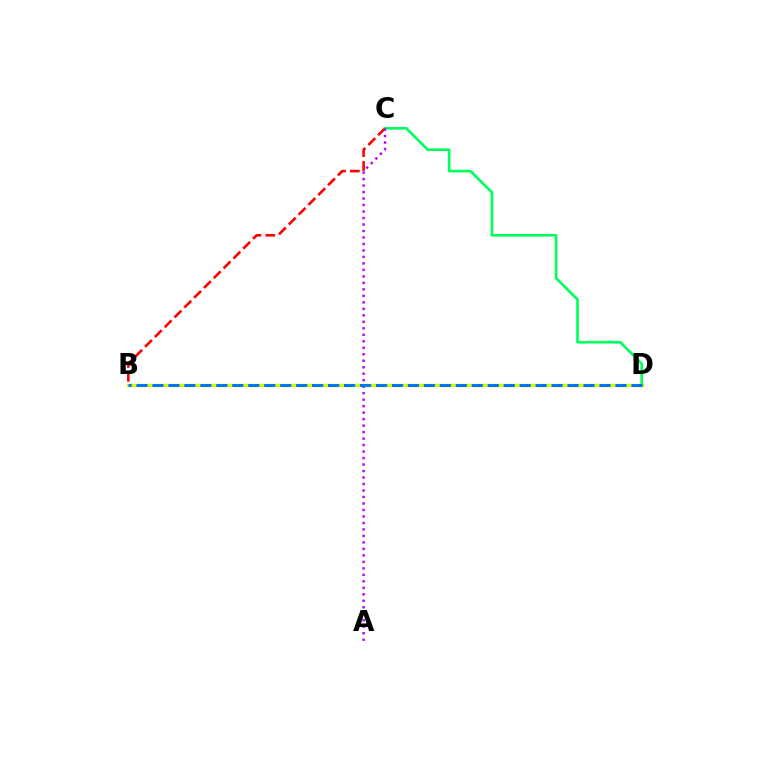{('B', 'D'): [{'color': '#d1ff00', 'line_style': 'solid', 'thickness': 2.41}, {'color': '#0074ff', 'line_style': 'dashed', 'thickness': 2.17}], ('B', 'C'): [{'color': '#ff0000', 'line_style': 'dashed', 'thickness': 1.89}], ('C', 'D'): [{'color': '#00ff5c', 'line_style': 'solid', 'thickness': 1.91}], ('A', 'C'): [{'color': '#b900ff', 'line_style': 'dotted', 'thickness': 1.76}]}